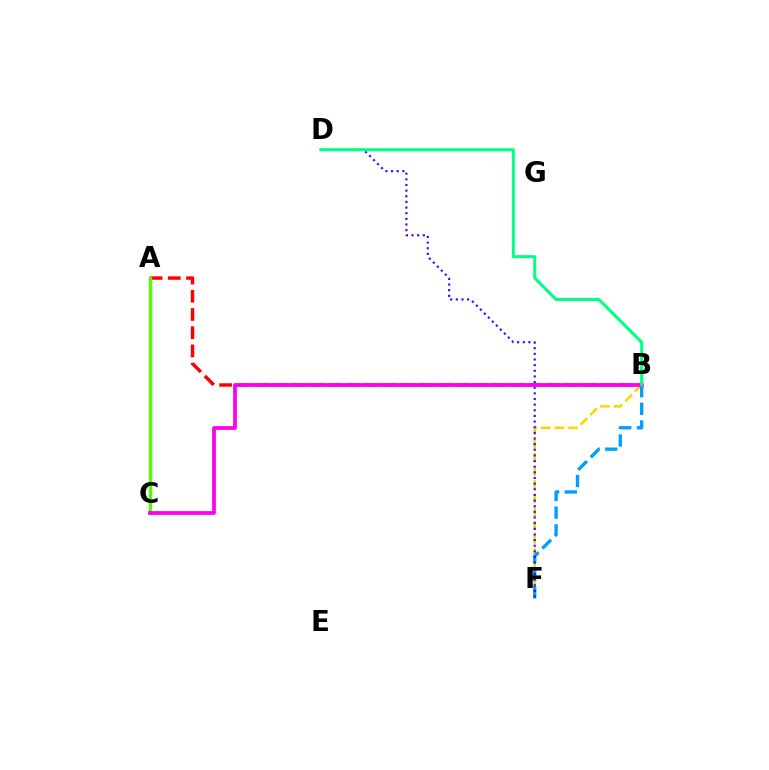{('B', 'F'): [{'color': '#ffd500', 'line_style': 'dashed', 'thickness': 1.85}, {'color': '#009eff', 'line_style': 'dashed', 'thickness': 2.4}], ('A', 'B'): [{'color': '#ff0000', 'line_style': 'dashed', 'thickness': 2.47}], ('A', 'C'): [{'color': '#4fff00', 'line_style': 'solid', 'thickness': 2.44}], ('D', 'F'): [{'color': '#3700ff', 'line_style': 'dotted', 'thickness': 1.53}], ('B', 'C'): [{'color': '#ff00ed', 'line_style': 'solid', 'thickness': 2.7}], ('B', 'D'): [{'color': '#00ff86', 'line_style': 'solid', 'thickness': 2.17}]}